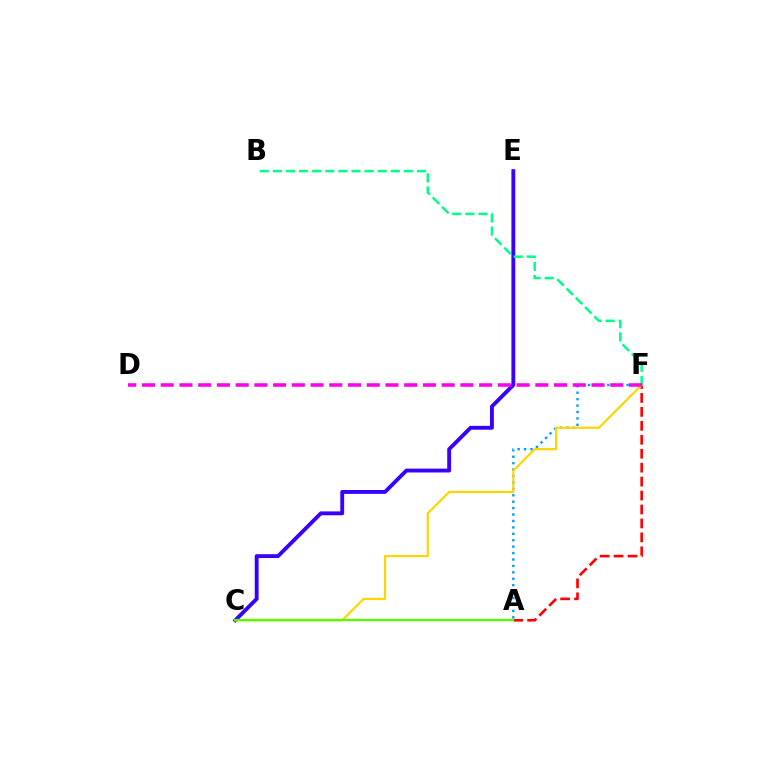{('C', 'E'): [{'color': '#3700ff', 'line_style': 'solid', 'thickness': 2.78}], ('A', 'F'): [{'color': '#009eff', 'line_style': 'dotted', 'thickness': 1.75}, {'color': '#ff0000', 'line_style': 'dashed', 'thickness': 1.89}], ('C', 'F'): [{'color': '#ffd500', 'line_style': 'solid', 'thickness': 1.58}], ('A', 'C'): [{'color': '#4fff00', 'line_style': 'solid', 'thickness': 1.6}], ('B', 'F'): [{'color': '#00ff86', 'line_style': 'dashed', 'thickness': 1.78}], ('D', 'F'): [{'color': '#ff00ed', 'line_style': 'dashed', 'thickness': 2.54}]}